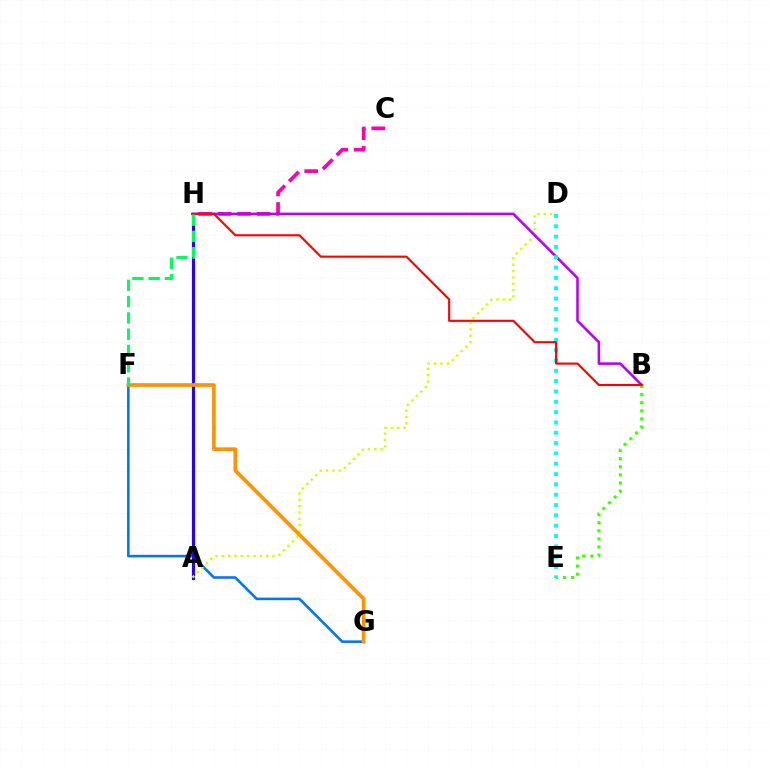{('C', 'H'): [{'color': '#ff00ac', 'line_style': 'dashed', 'thickness': 2.64}], ('F', 'G'): [{'color': '#0074ff', 'line_style': 'solid', 'thickness': 1.84}, {'color': '#ff9400', 'line_style': 'solid', 'thickness': 2.64}], ('A', 'H'): [{'color': '#2500ff', 'line_style': 'solid', 'thickness': 2.25}], ('A', 'D'): [{'color': '#d1ff00', 'line_style': 'dotted', 'thickness': 1.72}], ('B', 'H'): [{'color': '#b900ff', 'line_style': 'solid', 'thickness': 1.84}, {'color': '#ff0000', 'line_style': 'solid', 'thickness': 1.52}], ('B', 'E'): [{'color': '#3dff00', 'line_style': 'dotted', 'thickness': 2.2}], ('D', 'E'): [{'color': '#00fff6', 'line_style': 'dotted', 'thickness': 2.81}], ('F', 'H'): [{'color': '#00ff5c', 'line_style': 'dashed', 'thickness': 2.21}]}